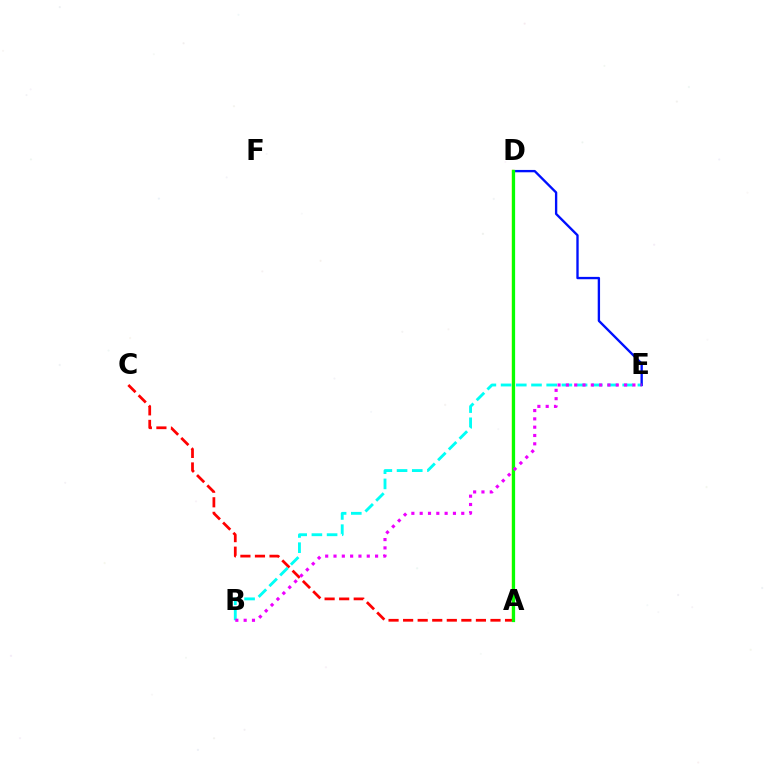{('A', 'D'): [{'color': '#fcf500', 'line_style': 'solid', 'thickness': 1.77}, {'color': '#08ff00', 'line_style': 'solid', 'thickness': 2.32}], ('A', 'C'): [{'color': '#ff0000', 'line_style': 'dashed', 'thickness': 1.98}], ('B', 'E'): [{'color': '#00fff6', 'line_style': 'dashed', 'thickness': 2.06}, {'color': '#ee00ff', 'line_style': 'dotted', 'thickness': 2.26}], ('D', 'E'): [{'color': '#0010ff', 'line_style': 'solid', 'thickness': 1.69}]}